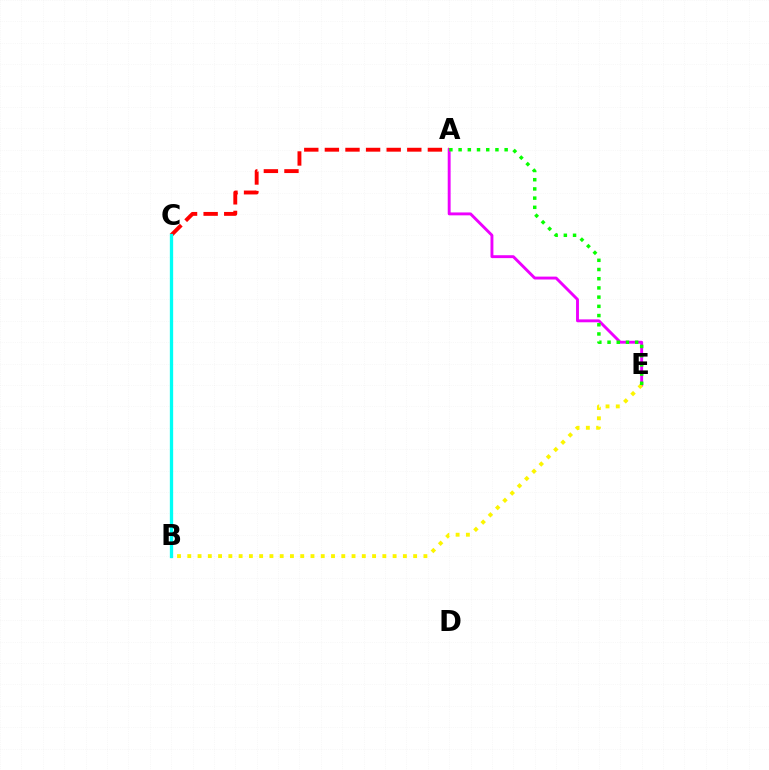{('B', 'C'): [{'color': '#0010ff', 'line_style': 'dotted', 'thickness': 1.93}, {'color': '#00fff6', 'line_style': 'solid', 'thickness': 2.38}], ('A', 'C'): [{'color': '#ff0000', 'line_style': 'dashed', 'thickness': 2.8}], ('A', 'E'): [{'color': '#ee00ff', 'line_style': 'solid', 'thickness': 2.09}, {'color': '#08ff00', 'line_style': 'dotted', 'thickness': 2.5}], ('B', 'E'): [{'color': '#fcf500', 'line_style': 'dotted', 'thickness': 2.79}]}